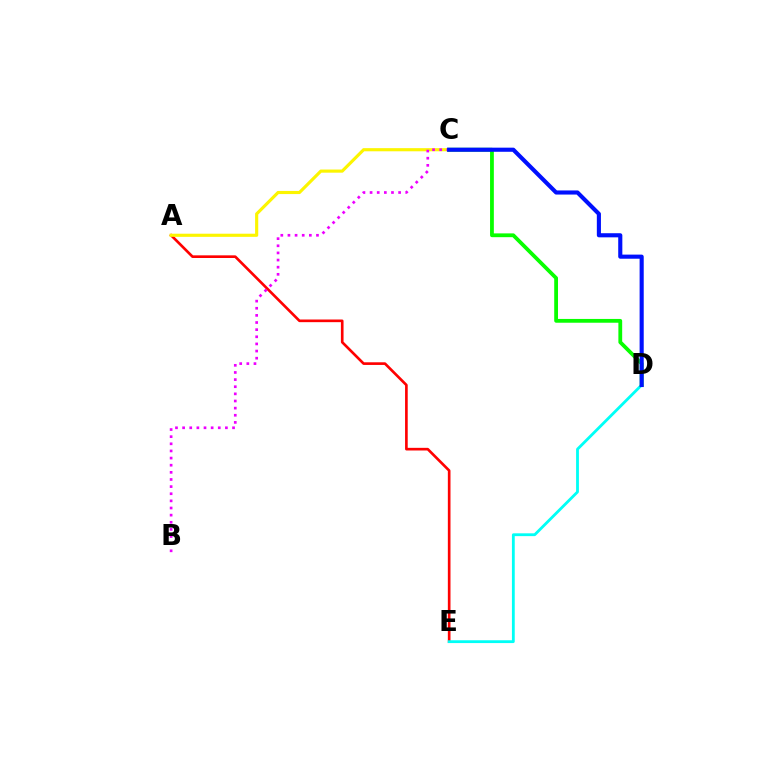{('A', 'E'): [{'color': '#ff0000', 'line_style': 'solid', 'thickness': 1.91}], ('A', 'C'): [{'color': '#fcf500', 'line_style': 'solid', 'thickness': 2.26}], ('D', 'E'): [{'color': '#00fff6', 'line_style': 'solid', 'thickness': 2.03}], ('C', 'D'): [{'color': '#08ff00', 'line_style': 'solid', 'thickness': 2.73}, {'color': '#0010ff', 'line_style': 'solid', 'thickness': 2.96}], ('B', 'C'): [{'color': '#ee00ff', 'line_style': 'dotted', 'thickness': 1.94}]}